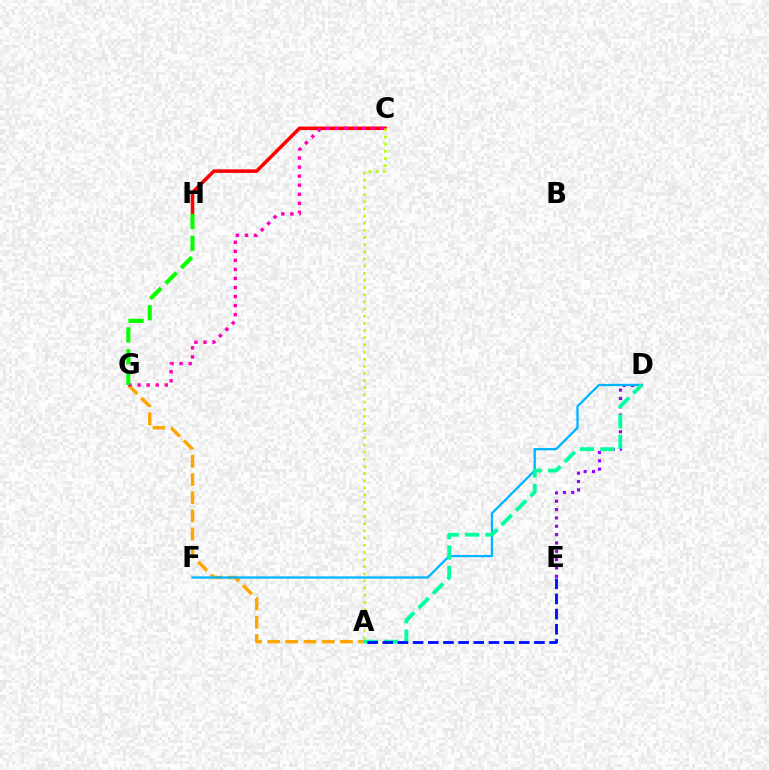{('C', 'H'): [{'color': '#ff0000', 'line_style': 'solid', 'thickness': 2.54}], ('A', 'G'): [{'color': '#ffa500', 'line_style': 'dashed', 'thickness': 2.47}], ('D', 'E'): [{'color': '#9b00ff', 'line_style': 'dotted', 'thickness': 2.27}], ('D', 'F'): [{'color': '#00b5ff', 'line_style': 'solid', 'thickness': 1.64}], ('A', 'C'): [{'color': '#b3ff00', 'line_style': 'dotted', 'thickness': 1.94}], ('C', 'G'): [{'color': '#ff00bd', 'line_style': 'dotted', 'thickness': 2.46}], ('A', 'D'): [{'color': '#00ff9d', 'line_style': 'dashed', 'thickness': 2.77}], ('A', 'E'): [{'color': '#0010ff', 'line_style': 'dashed', 'thickness': 2.06}], ('G', 'H'): [{'color': '#08ff00', 'line_style': 'dashed', 'thickness': 2.96}]}